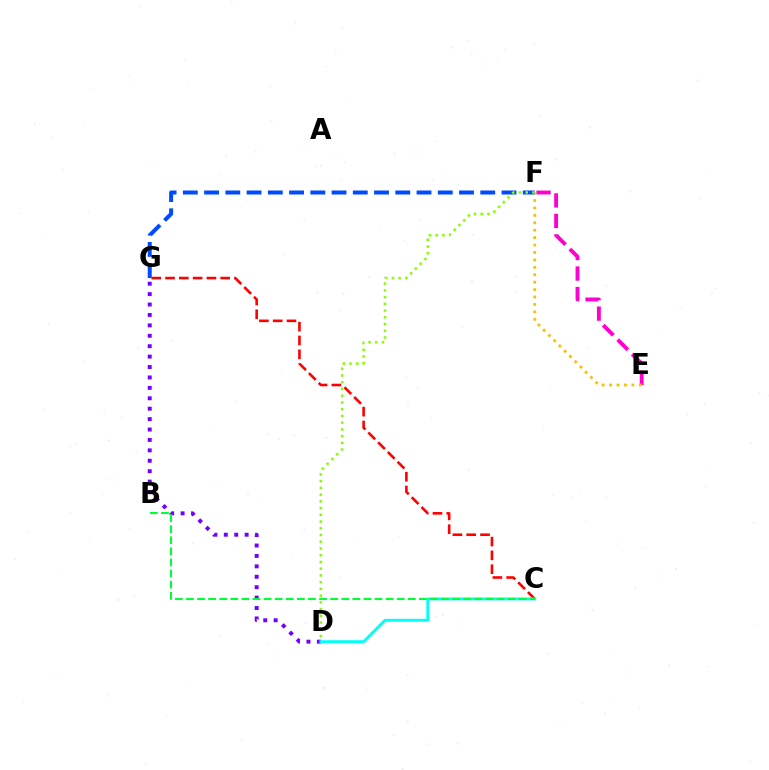{('E', 'F'): [{'color': '#ff00cf', 'line_style': 'dashed', 'thickness': 2.78}, {'color': '#ffbd00', 'line_style': 'dotted', 'thickness': 2.02}], ('C', 'G'): [{'color': '#ff0000', 'line_style': 'dashed', 'thickness': 1.87}], ('D', 'G'): [{'color': '#7200ff', 'line_style': 'dotted', 'thickness': 2.83}], ('C', 'D'): [{'color': '#00fff6', 'line_style': 'solid', 'thickness': 2.06}], ('B', 'C'): [{'color': '#00ff39', 'line_style': 'dashed', 'thickness': 1.51}], ('F', 'G'): [{'color': '#004bff', 'line_style': 'dashed', 'thickness': 2.89}], ('D', 'F'): [{'color': '#84ff00', 'line_style': 'dotted', 'thickness': 1.83}]}